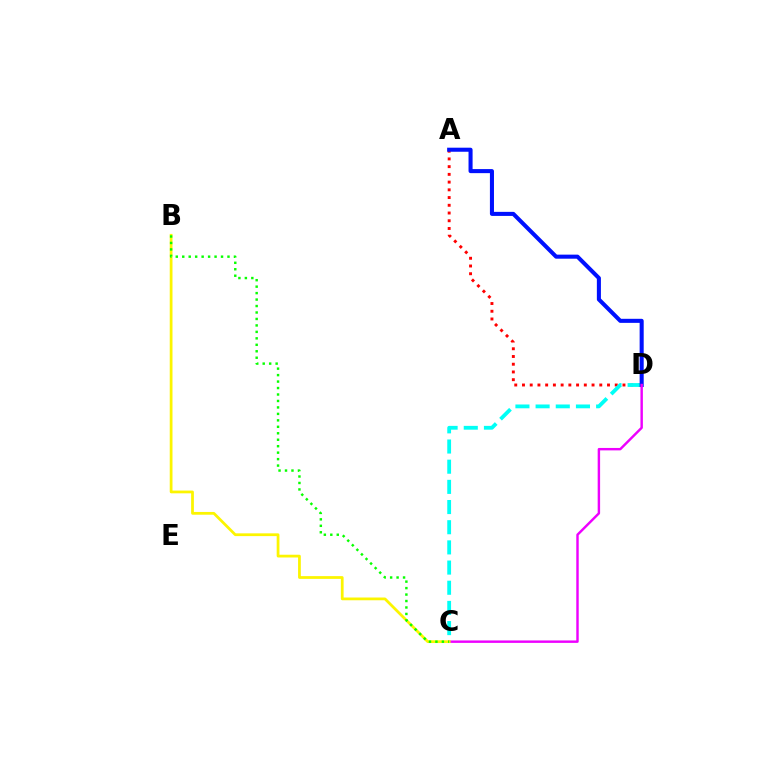{('A', 'D'): [{'color': '#ff0000', 'line_style': 'dotted', 'thickness': 2.1}, {'color': '#0010ff', 'line_style': 'solid', 'thickness': 2.92}], ('C', 'D'): [{'color': '#00fff6', 'line_style': 'dashed', 'thickness': 2.74}, {'color': '#ee00ff', 'line_style': 'solid', 'thickness': 1.75}], ('B', 'C'): [{'color': '#fcf500', 'line_style': 'solid', 'thickness': 1.99}, {'color': '#08ff00', 'line_style': 'dotted', 'thickness': 1.76}]}